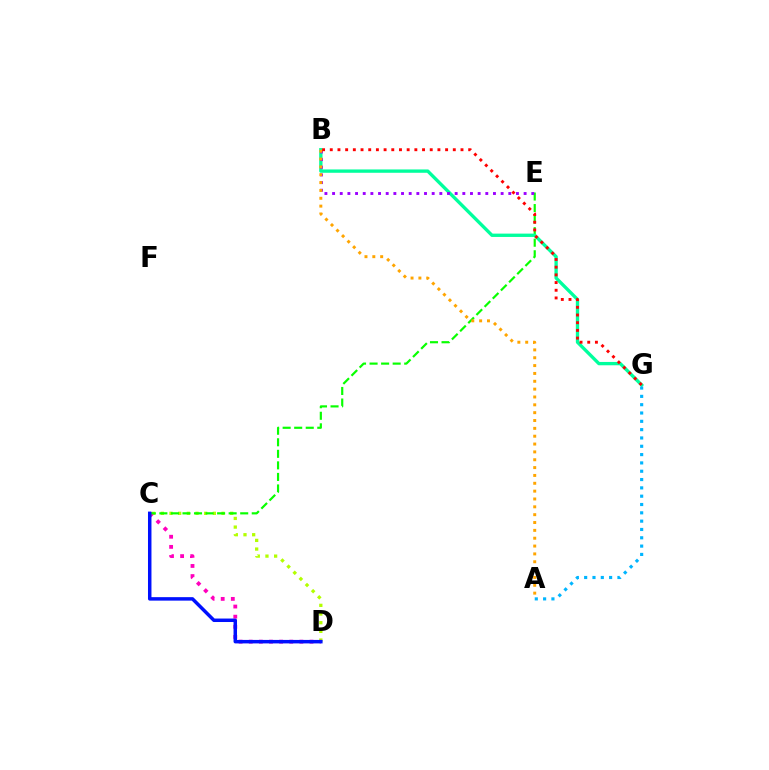{('C', 'D'): [{'color': '#b3ff00', 'line_style': 'dotted', 'thickness': 2.36}, {'color': '#ff00bd', 'line_style': 'dotted', 'thickness': 2.75}, {'color': '#0010ff', 'line_style': 'solid', 'thickness': 2.5}], ('C', 'E'): [{'color': '#08ff00', 'line_style': 'dashed', 'thickness': 1.57}], ('B', 'G'): [{'color': '#00ff9d', 'line_style': 'solid', 'thickness': 2.4}, {'color': '#ff0000', 'line_style': 'dotted', 'thickness': 2.09}], ('B', 'E'): [{'color': '#9b00ff', 'line_style': 'dotted', 'thickness': 2.08}], ('A', 'G'): [{'color': '#00b5ff', 'line_style': 'dotted', 'thickness': 2.26}], ('A', 'B'): [{'color': '#ffa500', 'line_style': 'dotted', 'thickness': 2.13}]}